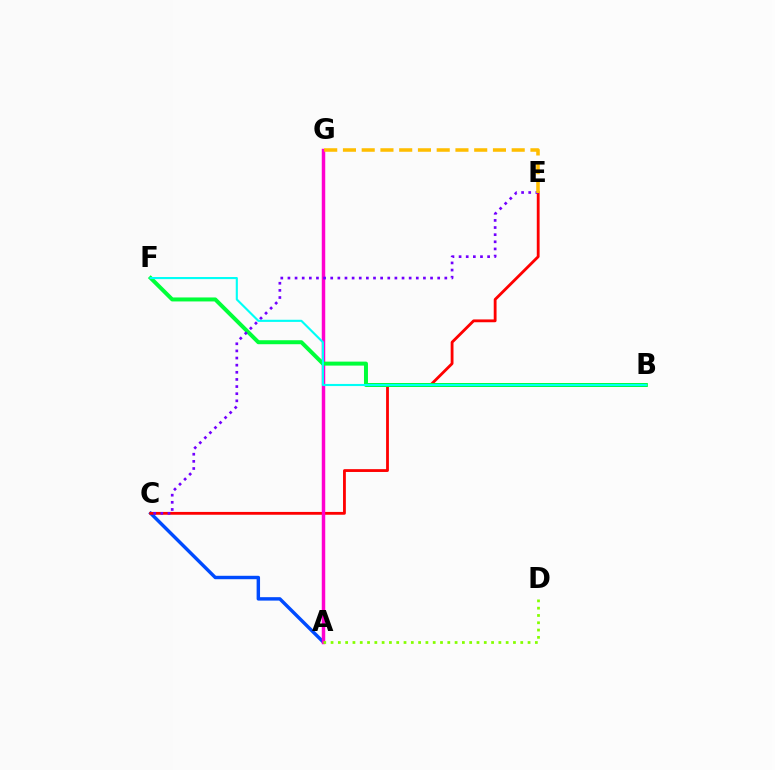{('A', 'C'): [{'color': '#004bff', 'line_style': 'solid', 'thickness': 2.47}], ('C', 'E'): [{'color': '#ff0000', 'line_style': 'solid', 'thickness': 2.03}, {'color': '#7200ff', 'line_style': 'dotted', 'thickness': 1.94}], ('A', 'G'): [{'color': '#ff00cf', 'line_style': 'solid', 'thickness': 2.49}], ('A', 'D'): [{'color': '#84ff00', 'line_style': 'dotted', 'thickness': 1.98}], ('B', 'F'): [{'color': '#00ff39', 'line_style': 'solid', 'thickness': 2.87}, {'color': '#00fff6', 'line_style': 'solid', 'thickness': 1.53}], ('E', 'G'): [{'color': '#ffbd00', 'line_style': 'dashed', 'thickness': 2.55}]}